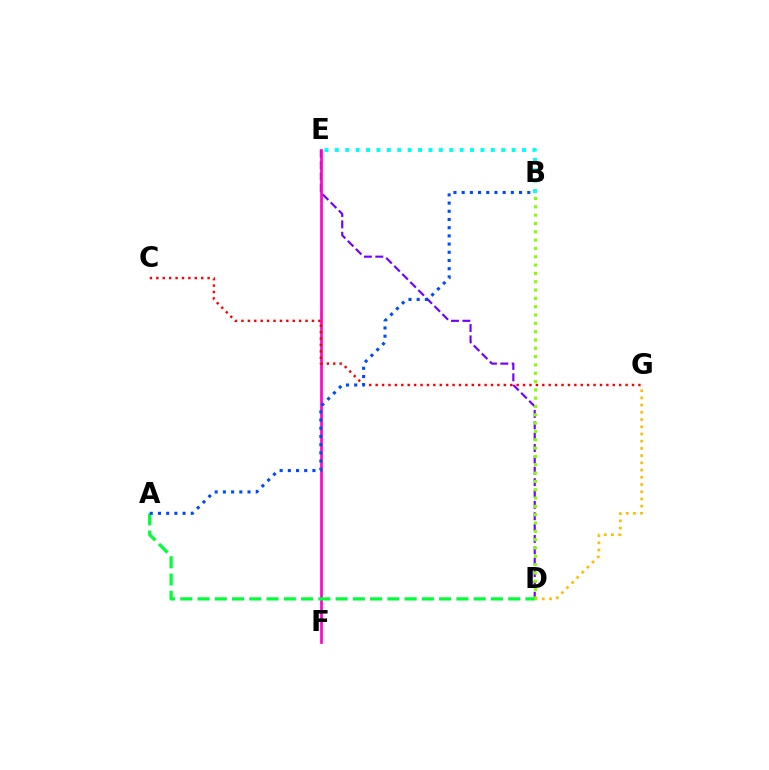{('D', 'E'): [{'color': '#7200ff', 'line_style': 'dashed', 'thickness': 1.54}], ('D', 'G'): [{'color': '#ffbd00', 'line_style': 'dotted', 'thickness': 1.96}], ('E', 'F'): [{'color': '#ff00cf', 'line_style': 'solid', 'thickness': 1.93}], ('B', 'E'): [{'color': '#00fff6', 'line_style': 'dotted', 'thickness': 2.83}], ('C', 'G'): [{'color': '#ff0000', 'line_style': 'dotted', 'thickness': 1.74}], ('B', 'D'): [{'color': '#84ff00', 'line_style': 'dotted', 'thickness': 2.26}], ('A', 'D'): [{'color': '#00ff39', 'line_style': 'dashed', 'thickness': 2.34}], ('A', 'B'): [{'color': '#004bff', 'line_style': 'dotted', 'thickness': 2.23}]}